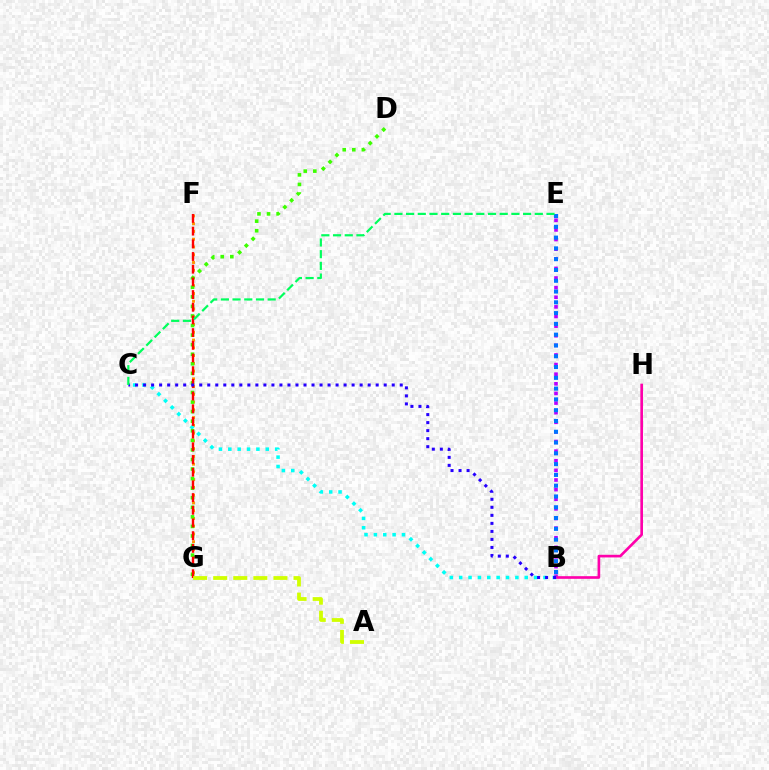{('B', 'E'): [{'color': '#b900ff', 'line_style': 'dotted', 'thickness': 2.61}, {'color': '#0074ff', 'line_style': 'dotted', 'thickness': 2.93}], ('F', 'G'): [{'color': '#ff9400', 'line_style': 'dotted', 'thickness': 2.11}, {'color': '#ff0000', 'line_style': 'dashed', 'thickness': 1.72}], ('B', 'H'): [{'color': '#ff00ac', 'line_style': 'solid', 'thickness': 1.91}], ('B', 'C'): [{'color': '#00fff6', 'line_style': 'dotted', 'thickness': 2.54}, {'color': '#2500ff', 'line_style': 'dotted', 'thickness': 2.18}], ('D', 'G'): [{'color': '#3dff00', 'line_style': 'dotted', 'thickness': 2.6}], ('A', 'G'): [{'color': '#d1ff00', 'line_style': 'dashed', 'thickness': 2.73}], ('C', 'E'): [{'color': '#00ff5c', 'line_style': 'dashed', 'thickness': 1.59}]}